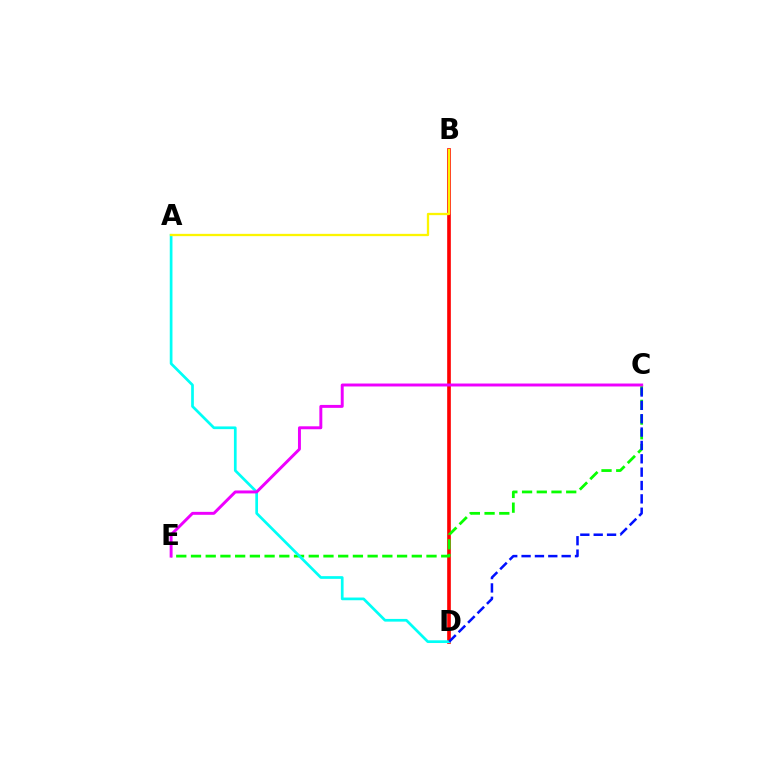{('B', 'D'): [{'color': '#ff0000', 'line_style': 'solid', 'thickness': 2.63}], ('C', 'E'): [{'color': '#08ff00', 'line_style': 'dashed', 'thickness': 2.0}, {'color': '#ee00ff', 'line_style': 'solid', 'thickness': 2.12}], ('A', 'D'): [{'color': '#00fff6', 'line_style': 'solid', 'thickness': 1.95}], ('A', 'B'): [{'color': '#fcf500', 'line_style': 'solid', 'thickness': 1.66}], ('C', 'D'): [{'color': '#0010ff', 'line_style': 'dashed', 'thickness': 1.81}]}